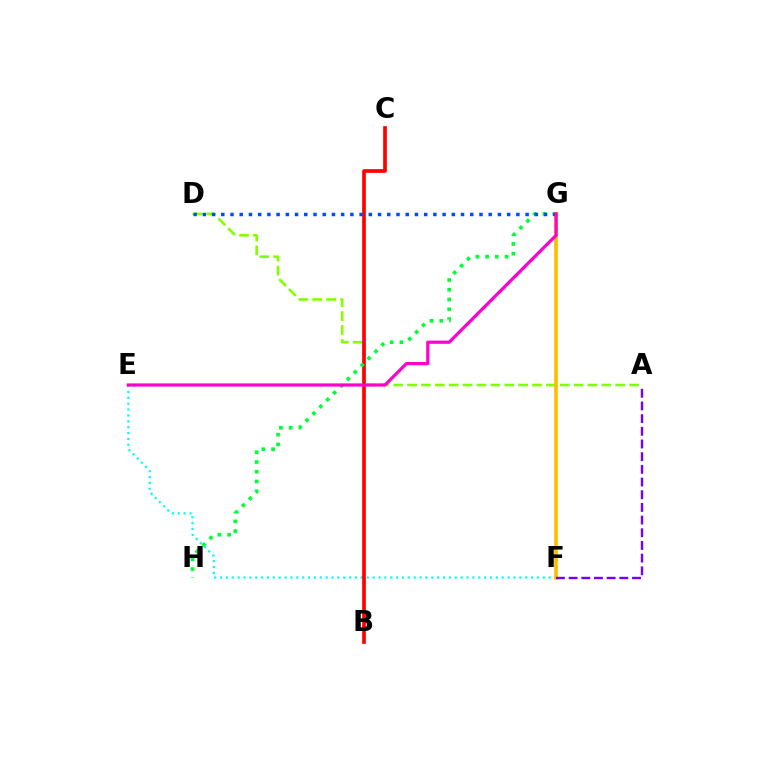{('A', 'D'): [{'color': '#84ff00', 'line_style': 'dashed', 'thickness': 1.89}], ('E', 'F'): [{'color': '#00fff6', 'line_style': 'dotted', 'thickness': 1.59}], ('B', 'C'): [{'color': '#ff0000', 'line_style': 'solid', 'thickness': 2.66}], ('G', 'H'): [{'color': '#00ff39', 'line_style': 'dotted', 'thickness': 2.65}], ('F', 'G'): [{'color': '#ffbd00', 'line_style': 'solid', 'thickness': 2.66}], ('D', 'G'): [{'color': '#004bff', 'line_style': 'dotted', 'thickness': 2.51}], ('E', 'G'): [{'color': '#ff00cf', 'line_style': 'solid', 'thickness': 2.31}], ('A', 'F'): [{'color': '#7200ff', 'line_style': 'dashed', 'thickness': 1.72}]}